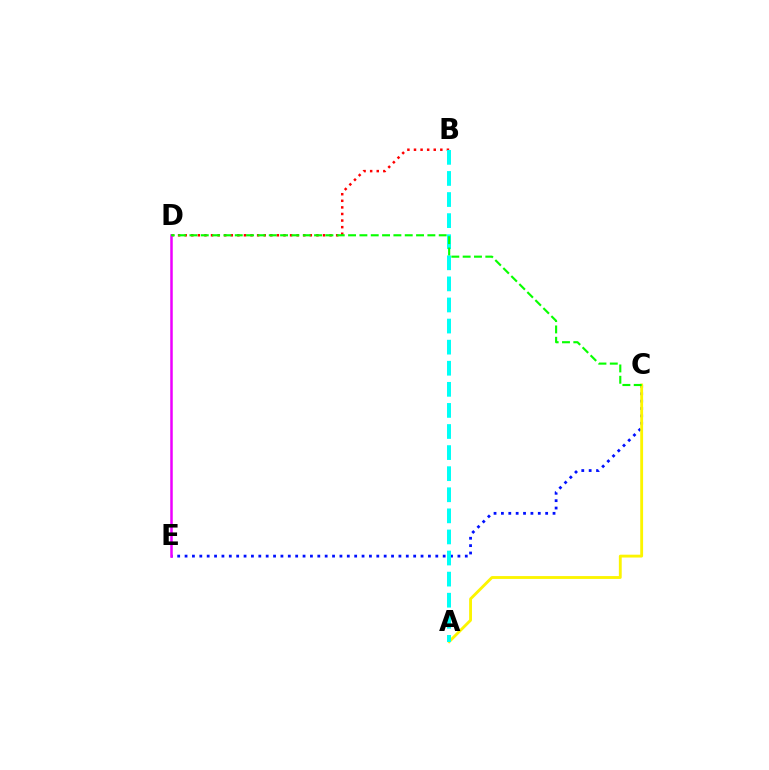{('C', 'E'): [{'color': '#0010ff', 'line_style': 'dotted', 'thickness': 2.0}], ('B', 'D'): [{'color': '#ff0000', 'line_style': 'dotted', 'thickness': 1.79}], ('D', 'E'): [{'color': '#ee00ff', 'line_style': 'solid', 'thickness': 1.81}], ('A', 'C'): [{'color': '#fcf500', 'line_style': 'solid', 'thickness': 2.05}], ('A', 'B'): [{'color': '#00fff6', 'line_style': 'dashed', 'thickness': 2.86}], ('C', 'D'): [{'color': '#08ff00', 'line_style': 'dashed', 'thickness': 1.54}]}